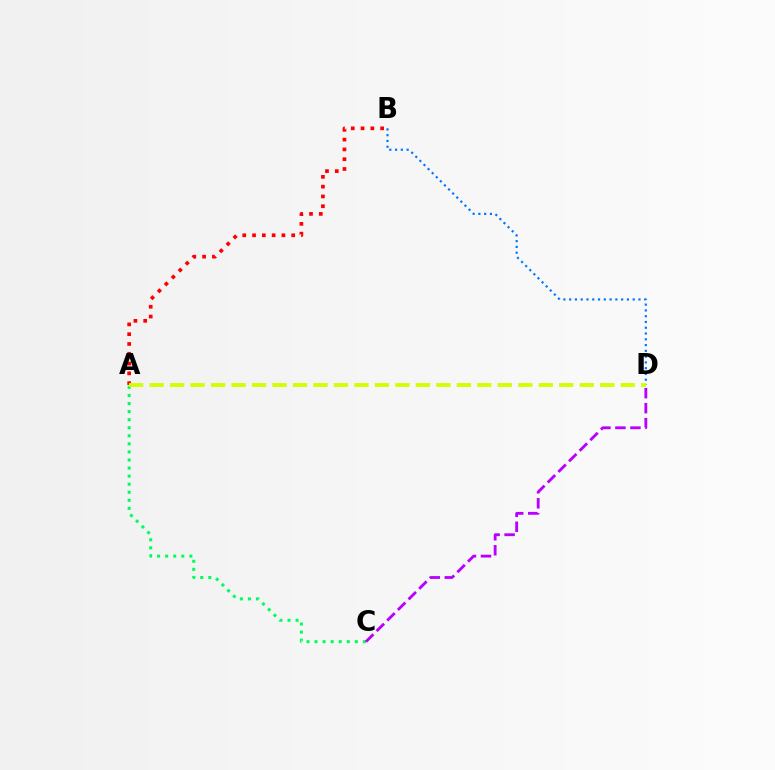{('B', 'D'): [{'color': '#0074ff', 'line_style': 'dotted', 'thickness': 1.57}], ('A', 'C'): [{'color': '#00ff5c', 'line_style': 'dotted', 'thickness': 2.19}], ('A', 'B'): [{'color': '#ff0000', 'line_style': 'dotted', 'thickness': 2.66}], ('A', 'D'): [{'color': '#d1ff00', 'line_style': 'dashed', 'thickness': 2.78}], ('C', 'D'): [{'color': '#b900ff', 'line_style': 'dashed', 'thickness': 2.04}]}